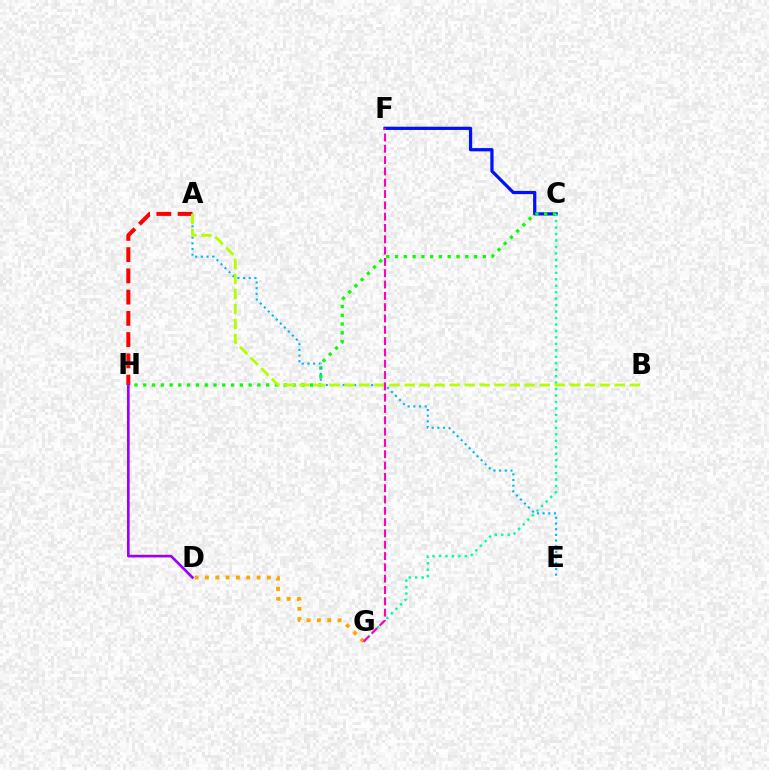{('C', 'F'): [{'color': '#0010ff', 'line_style': 'solid', 'thickness': 2.33}], ('A', 'H'): [{'color': '#ff0000', 'line_style': 'dashed', 'thickness': 2.89}], ('C', 'H'): [{'color': '#08ff00', 'line_style': 'dotted', 'thickness': 2.39}], ('C', 'G'): [{'color': '#00ff9d', 'line_style': 'dotted', 'thickness': 1.76}], ('D', 'H'): [{'color': '#9b00ff', 'line_style': 'solid', 'thickness': 1.92}], ('D', 'G'): [{'color': '#ffa500', 'line_style': 'dotted', 'thickness': 2.8}], ('A', 'E'): [{'color': '#00b5ff', 'line_style': 'dotted', 'thickness': 1.54}], ('A', 'B'): [{'color': '#b3ff00', 'line_style': 'dashed', 'thickness': 2.04}], ('F', 'G'): [{'color': '#ff00bd', 'line_style': 'dashed', 'thickness': 1.54}]}